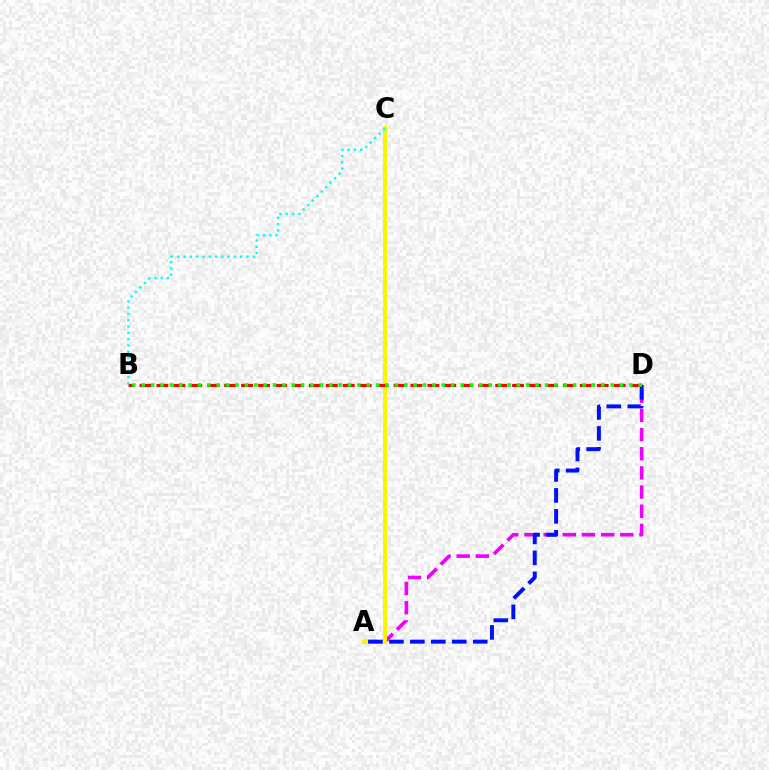{('A', 'D'): [{'color': '#ee00ff', 'line_style': 'dashed', 'thickness': 2.6}, {'color': '#0010ff', 'line_style': 'dashed', 'thickness': 2.85}], ('A', 'C'): [{'color': '#fcf500', 'line_style': 'solid', 'thickness': 2.87}], ('B', 'D'): [{'color': '#ff0000', 'line_style': 'dashed', 'thickness': 2.3}, {'color': '#08ff00', 'line_style': 'dotted', 'thickness': 2.55}], ('B', 'C'): [{'color': '#00fff6', 'line_style': 'dotted', 'thickness': 1.71}]}